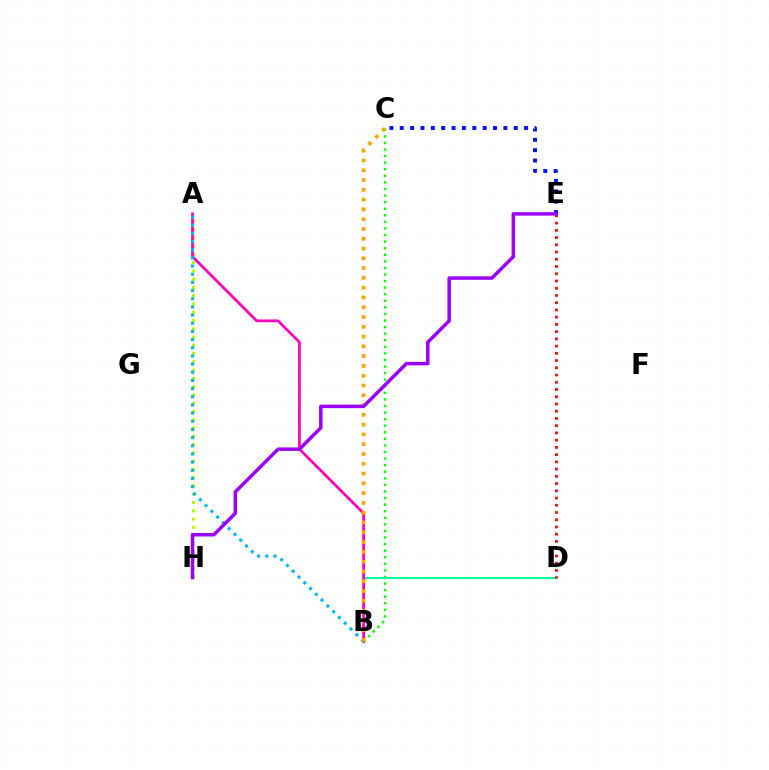{('C', 'E'): [{'color': '#0010ff', 'line_style': 'dotted', 'thickness': 2.81}], ('B', 'C'): [{'color': '#08ff00', 'line_style': 'dotted', 'thickness': 1.79}, {'color': '#ffa500', 'line_style': 'dotted', 'thickness': 2.66}], ('A', 'H'): [{'color': '#b3ff00', 'line_style': 'dotted', 'thickness': 2.25}], ('B', 'D'): [{'color': '#00ff9d', 'line_style': 'solid', 'thickness': 1.53}], ('A', 'B'): [{'color': '#ff00bd', 'line_style': 'solid', 'thickness': 1.96}, {'color': '#00b5ff', 'line_style': 'dotted', 'thickness': 2.22}], ('D', 'E'): [{'color': '#ff0000', 'line_style': 'dotted', 'thickness': 1.97}], ('E', 'H'): [{'color': '#9b00ff', 'line_style': 'solid', 'thickness': 2.51}]}